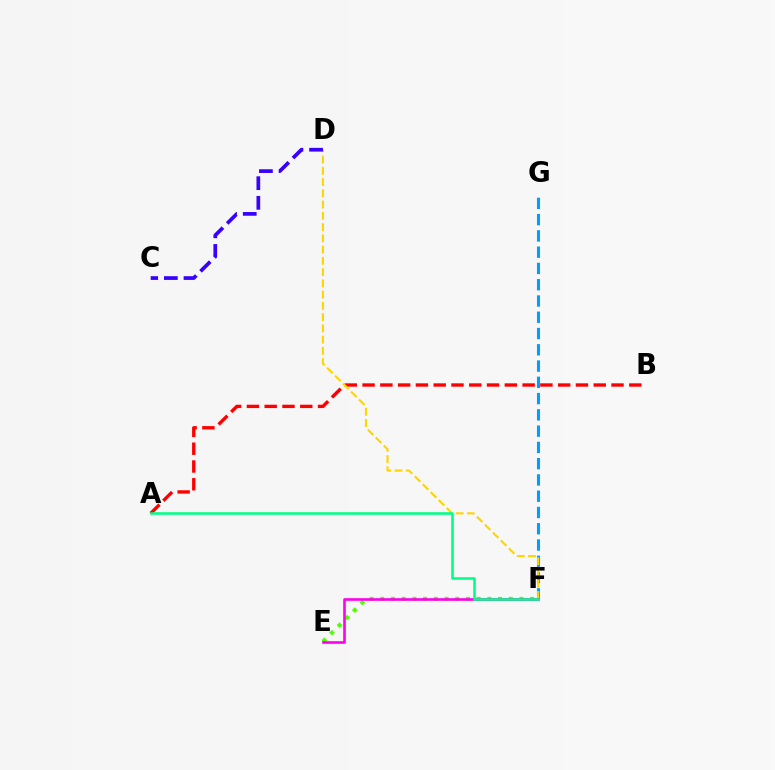{('A', 'B'): [{'color': '#ff0000', 'line_style': 'dashed', 'thickness': 2.42}], ('E', 'F'): [{'color': '#4fff00', 'line_style': 'dotted', 'thickness': 2.91}, {'color': '#ff00ed', 'line_style': 'solid', 'thickness': 1.9}], ('F', 'G'): [{'color': '#009eff', 'line_style': 'dashed', 'thickness': 2.21}], ('D', 'F'): [{'color': '#ffd500', 'line_style': 'dashed', 'thickness': 1.53}], ('C', 'D'): [{'color': '#3700ff', 'line_style': 'dashed', 'thickness': 2.67}], ('A', 'F'): [{'color': '#00ff86', 'line_style': 'solid', 'thickness': 1.85}]}